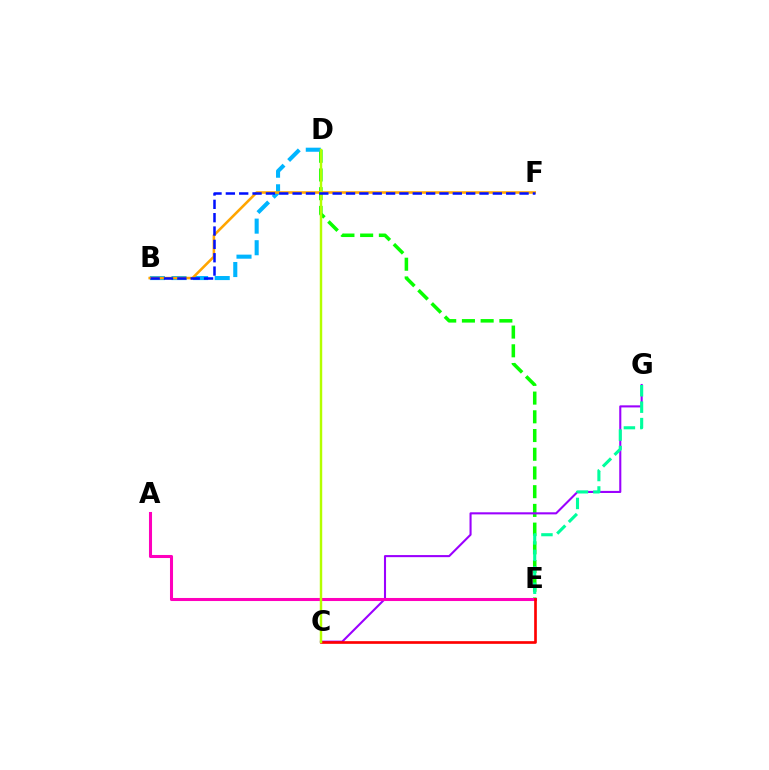{('D', 'E'): [{'color': '#08ff00', 'line_style': 'dashed', 'thickness': 2.54}], ('B', 'D'): [{'color': '#00b5ff', 'line_style': 'dashed', 'thickness': 2.93}], ('B', 'F'): [{'color': '#ffa500', 'line_style': 'solid', 'thickness': 1.85}, {'color': '#0010ff', 'line_style': 'dashed', 'thickness': 1.81}], ('C', 'G'): [{'color': '#9b00ff', 'line_style': 'solid', 'thickness': 1.5}], ('A', 'E'): [{'color': '#ff00bd', 'line_style': 'solid', 'thickness': 2.2}], ('C', 'E'): [{'color': '#ff0000', 'line_style': 'solid', 'thickness': 1.93}], ('E', 'G'): [{'color': '#00ff9d', 'line_style': 'dashed', 'thickness': 2.23}], ('C', 'D'): [{'color': '#b3ff00', 'line_style': 'solid', 'thickness': 1.76}]}